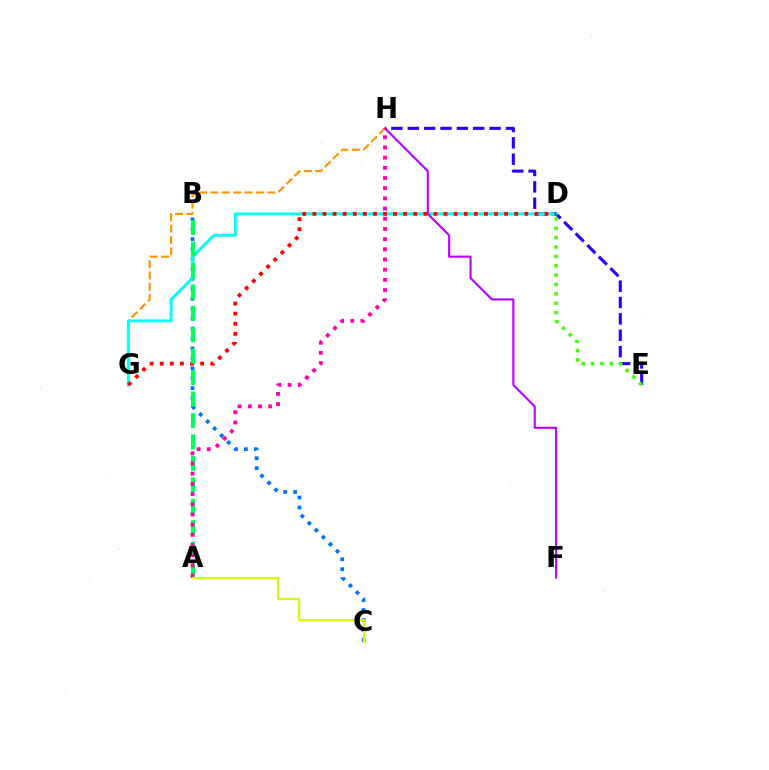{('B', 'C'): [{'color': '#0074ff', 'line_style': 'dotted', 'thickness': 2.7}], ('G', 'H'): [{'color': '#ff9400', 'line_style': 'dashed', 'thickness': 1.54}], ('E', 'H'): [{'color': '#2500ff', 'line_style': 'dashed', 'thickness': 2.22}], ('D', 'G'): [{'color': '#00fff6', 'line_style': 'solid', 'thickness': 2.08}, {'color': '#ff0000', 'line_style': 'dotted', 'thickness': 2.74}], ('F', 'H'): [{'color': '#b900ff', 'line_style': 'solid', 'thickness': 1.51}], ('D', 'E'): [{'color': '#3dff00', 'line_style': 'dotted', 'thickness': 2.54}], ('A', 'B'): [{'color': '#00ff5c', 'line_style': 'dashed', 'thickness': 2.91}], ('A', 'H'): [{'color': '#ff00ac', 'line_style': 'dotted', 'thickness': 2.77}], ('A', 'C'): [{'color': '#d1ff00', 'line_style': 'solid', 'thickness': 1.61}]}